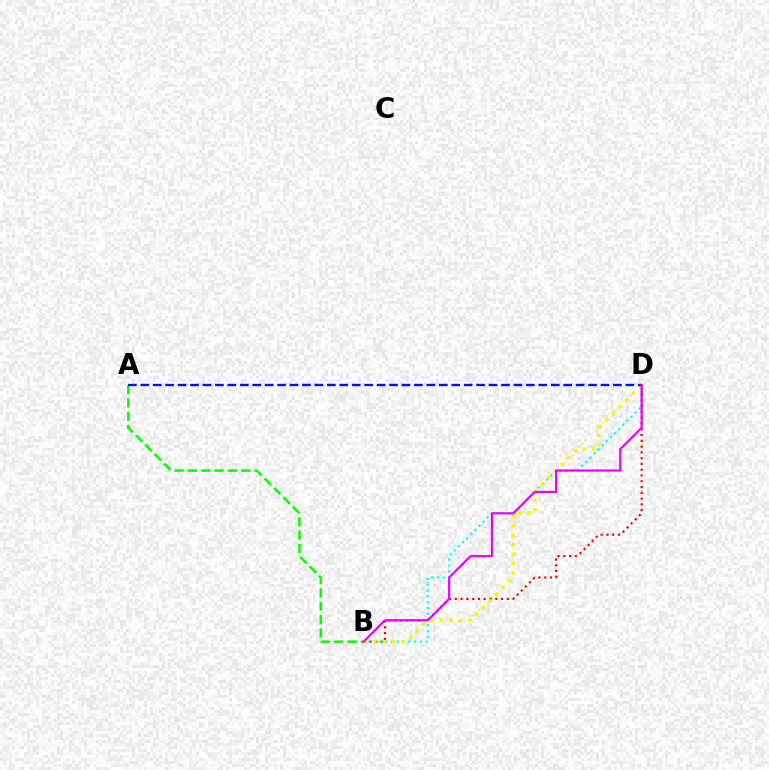{('A', 'B'): [{'color': '#08ff00', 'line_style': 'dashed', 'thickness': 1.81}], ('B', 'D'): [{'color': '#ff0000', 'line_style': 'dotted', 'thickness': 1.57}, {'color': '#00fff6', 'line_style': 'dotted', 'thickness': 1.58}, {'color': '#fcf500', 'line_style': 'dotted', 'thickness': 2.56}, {'color': '#ee00ff', 'line_style': 'solid', 'thickness': 1.6}], ('A', 'D'): [{'color': '#0010ff', 'line_style': 'dashed', 'thickness': 1.69}]}